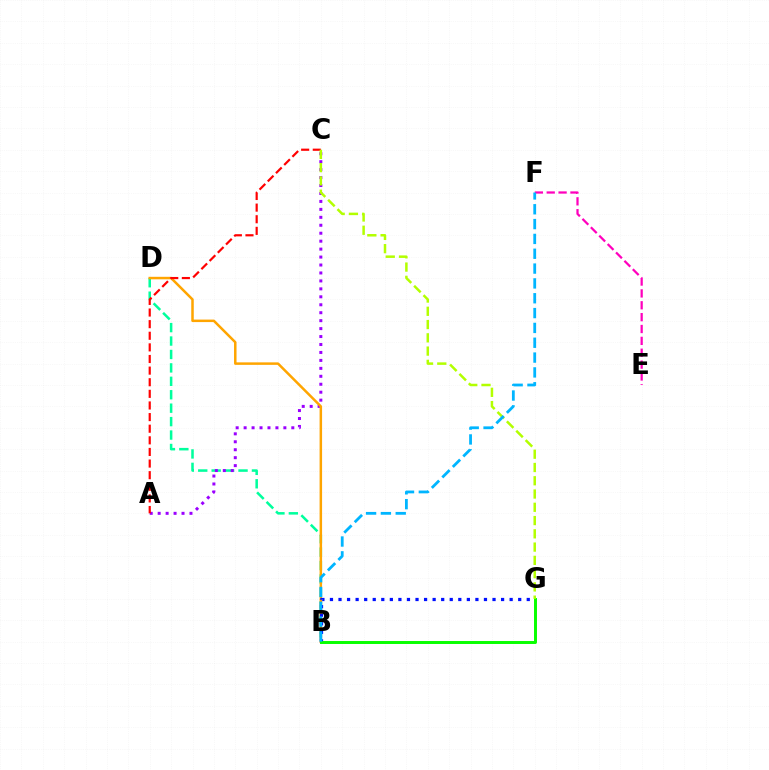{('B', 'D'): [{'color': '#00ff9d', 'line_style': 'dashed', 'thickness': 1.82}, {'color': '#ffa500', 'line_style': 'solid', 'thickness': 1.8}], ('E', 'F'): [{'color': '#ff00bd', 'line_style': 'dashed', 'thickness': 1.61}], ('A', 'C'): [{'color': '#9b00ff', 'line_style': 'dotted', 'thickness': 2.16}, {'color': '#ff0000', 'line_style': 'dashed', 'thickness': 1.58}], ('B', 'G'): [{'color': '#0010ff', 'line_style': 'dotted', 'thickness': 2.32}, {'color': '#08ff00', 'line_style': 'solid', 'thickness': 2.13}], ('C', 'G'): [{'color': '#b3ff00', 'line_style': 'dashed', 'thickness': 1.8}], ('B', 'F'): [{'color': '#00b5ff', 'line_style': 'dashed', 'thickness': 2.02}]}